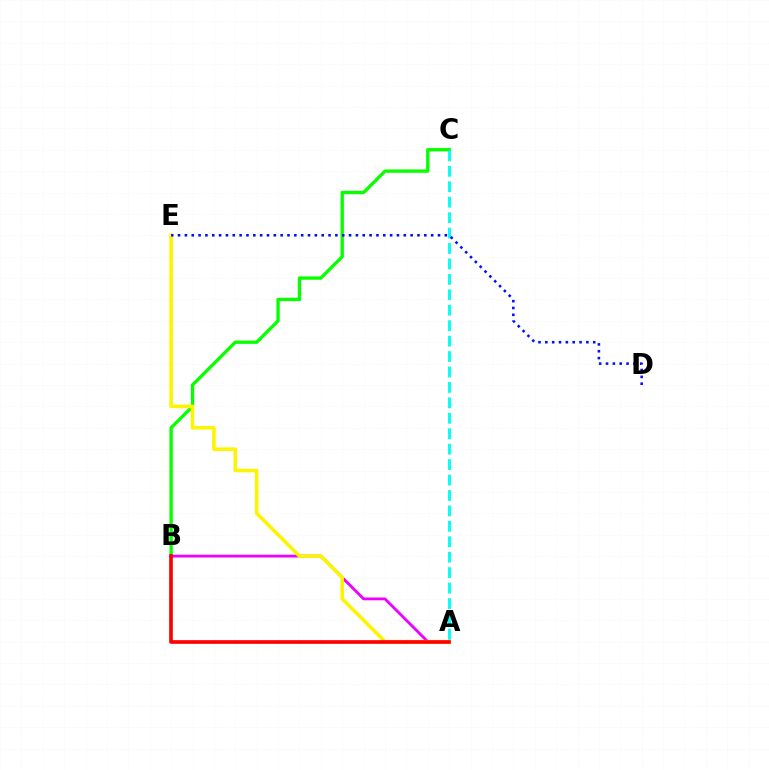{('B', 'C'): [{'color': '#08ff00', 'line_style': 'solid', 'thickness': 2.4}], ('A', 'B'): [{'color': '#ee00ff', 'line_style': 'solid', 'thickness': 2.02}, {'color': '#ff0000', 'line_style': 'solid', 'thickness': 2.64}], ('A', 'C'): [{'color': '#00fff6', 'line_style': 'dashed', 'thickness': 2.1}], ('A', 'E'): [{'color': '#fcf500', 'line_style': 'solid', 'thickness': 2.56}], ('D', 'E'): [{'color': '#0010ff', 'line_style': 'dotted', 'thickness': 1.86}]}